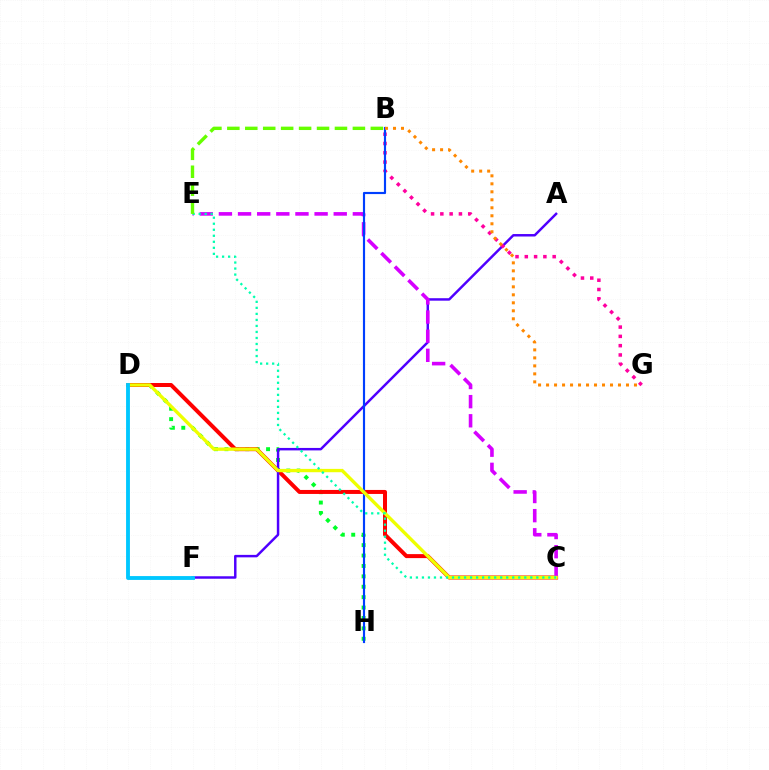{('D', 'H'): [{'color': '#00ff27', 'line_style': 'dotted', 'thickness': 2.83}], ('C', 'D'): [{'color': '#ff0000', 'line_style': 'solid', 'thickness': 2.88}, {'color': '#eeff00', 'line_style': 'solid', 'thickness': 2.41}], ('A', 'F'): [{'color': '#4f00ff', 'line_style': 'solid', 'thickness': 1.78}], ('C', 'E'): [{'color': '#d600ff', 'line_style': 'dashed', 'thickness': 2.6}, {'color': '#00ffaf', 'line_style': 'dotted', 'thickness': 1.64}], ('B', 'G'): [{'color': '#ff00a0', 'line_style': 'dotted', 'thickness': 2.52}, {'color': '#ff8800', 'line_style': 'dotted', 'thickness': 2.17}], ('B', 'H'): [{'color': '#003fff', 'line_style': 'solid', 'thickness': 1.55}], ('B', 'E'): [{'color': '#66ff00', 'line_style': 'dashed', 'thickness': 2.44}], ('D', 'F'): [{'color': '#00c7ff', 'line_style': 'solid', 'thickness': 2.77}]}